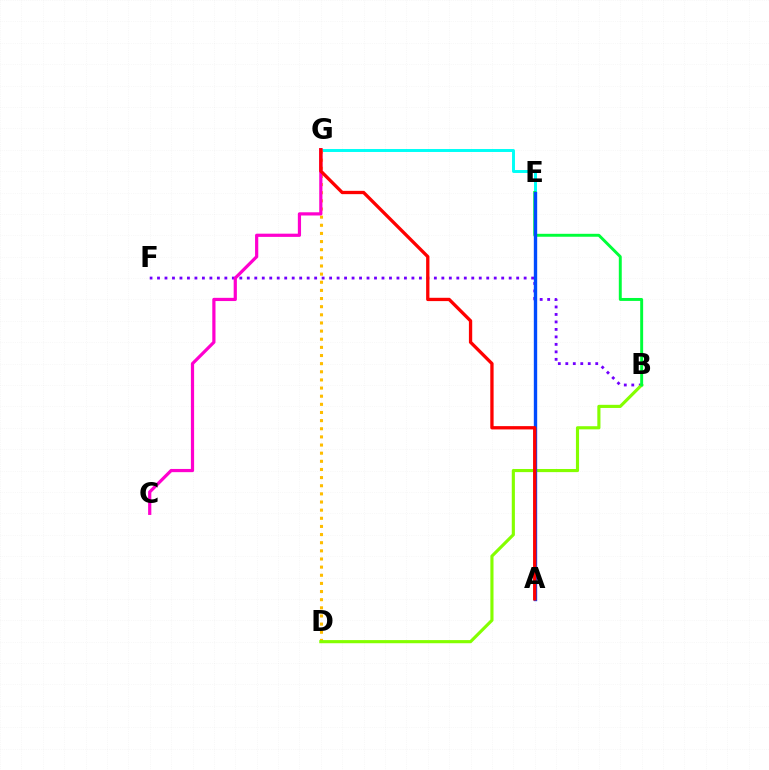{('E', 'G'): [{'color': '#00fff6', 'line_style': 'solid', 'thickness': 2.12}], ('B', 'F'): [{'color': '#7200ff', 'line_style': 'dotted', 'thickness': 2.03}], ('D', 'G'): [{'color': '#ffbd00', 'line_style': 'dotted', 'thickness': 2.21}], ('C', 'G'): [{'color': '#ff00cf', 'line_style': 'solid', 'thickness': 2.31}], ('B', 'D'): [{'color': '#84ff00', 'line_style': 'solid', 'thickness': 2.26}], ('B', 'E'): [{'color': '#00ff39', 'line_style': 'solid', 'thickness': 2.11}], ('A', 'E'): [{'color': '#004bff', 'line_style': 'solid', 'thickness': 2.43}], ('A', 'G'): [{'color': '#ff0000', 'line_style': 'solid', 'thickness': 2.38}]}